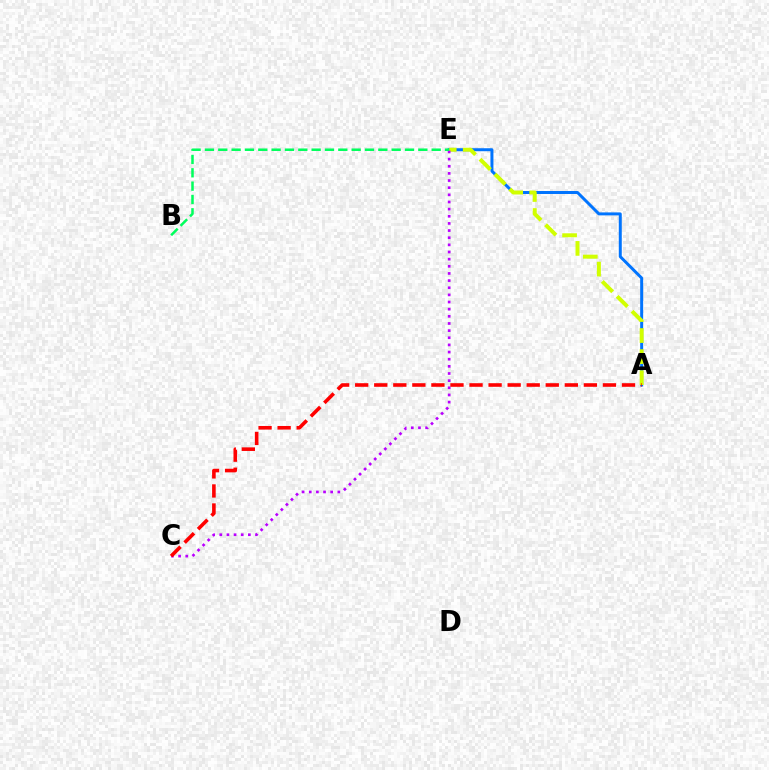{('A', 'E'): [{'color': '#0074ff', 'line_style': 'solid', 'thickness': 2.14}, {'color': '#d1ff00', 'line_style': 'dashed', 'thickness': 2.86}], ('C', 'E'): [{'color': '#b900ff', 'line_style': 'dotted', 'thickness': 1.94}], ('A', 'C'): [{'color': '#ff0000', 'line_style': 'dashed', 'thickness': 2.59}], ('B', 'E'): [{'color': '#00ff5c', 'line_style': 'dashed', 'thickness': 1.81}]}